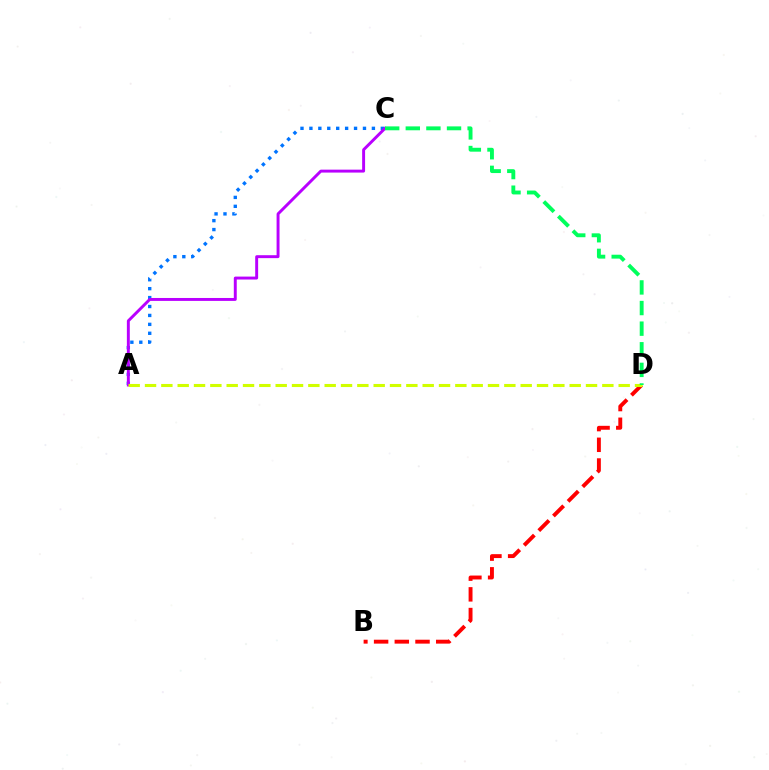{('A', 'C'): [{'color': '#0074ff', 'line_style': 'dotted', 'thickness': 2.43}, {'color': '#b900ff', 'line_style': 'solid', 'thickness': 2.11}], ('B', 'D'): [{'color': '#ff0000', 'line_style': 'dashed', 'thickness': 2.81}], ('A', 'D'): [{'color': '#d1ff00', 'line_style': 'dashed', 'thickness': 2.22}], ('C', 'D'): [{'color': '#00ff5c', 'line_style': 'dashed', 'thickness': 2.8}]}